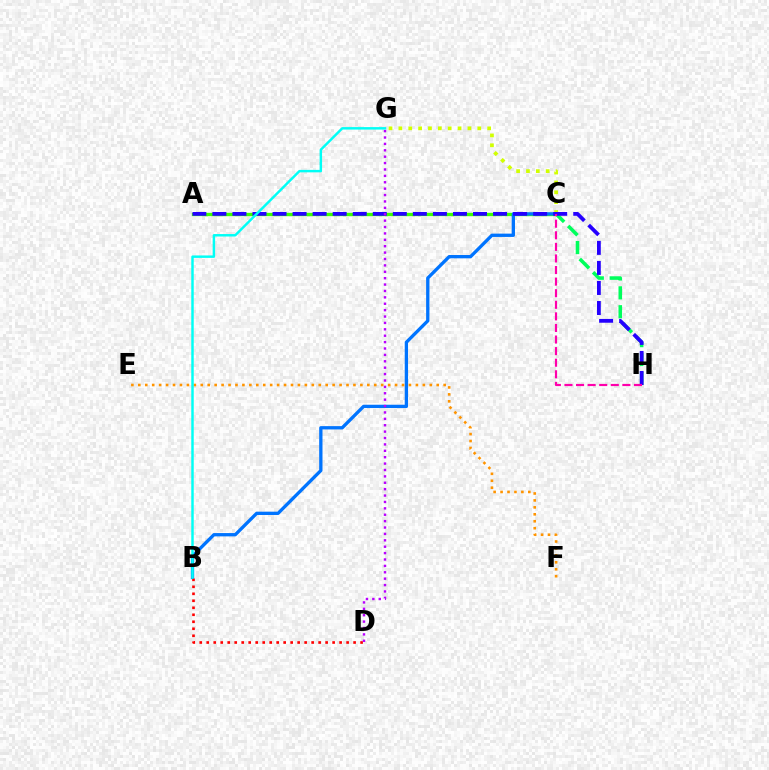{('A', 'C'): [{'color': '#3dff00', 'line_style': 'solid', 'thickness': 2.42}], ('B', 'C'): [{'color': '#0074ff', 'line_style': 'solid', 'thickness': 2.38}], ('E', 'F'): [{'color': '#ff9400', 'line_style': 'dotted', 'thickness': 1.89}], ('C', 'H'): [{'color': '#00ff5c', 'line_style': 'dashed', 'thickness': 2.57}, {'color': '#ff00ac', 'line_style': 'dashed', 'thickness': 1.57}], ('C', 'G'): [{'color': '#d1ff00', 'line_style': 'dotted', 'thickness': 2.68}], ('A', 'H'): [{'color': '#2500ff', 'line_style': 'dashed', 'thickness': 2.72}], ('B', 'D'): [{'color': '#ff0000', 'line_style': 'dotted', 'thickness': 1.9}], ('D', 'G'): [{'color': '#b900ff', 'line_style': 'dotted', 'thickness': 1.74}], ('B', 'G'): [{'color': '#00fff6', 'line_style': 'solid', 'thickness': 1.77}]}